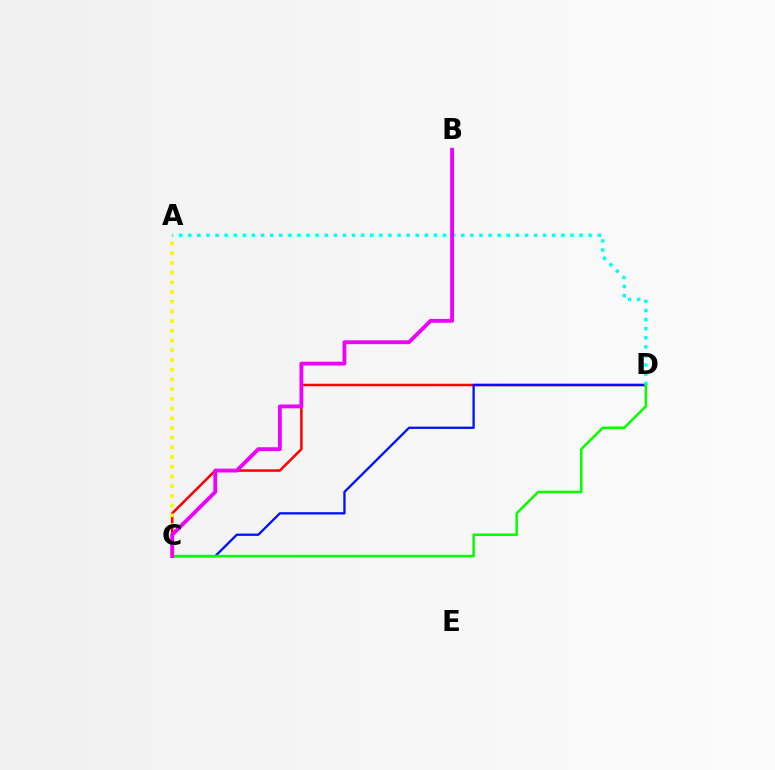{('C', 'D'): [{'color': '#ff0000', 'line_style': 'solid', 'thickness': 1.82}, {'color': '#0010ff', 'line_style': 'solid', 'thickness': 1.65}, {'color': '#08ff00', 'line_style': 'solid', 'thickness': 1.83}], ('A', 'C'): [{'color': '#fcf500', 'line_style': 'dotted', 'thickness': 2.64}], ('A', 'D'): [{'color': '#00fff6', 'line_style': 'dotted', 'thickness': 2.47}], ('B', 'C'): [{'color': '#ee00ff', 'line_style': 'solid', 'thickness': 2.76}]}